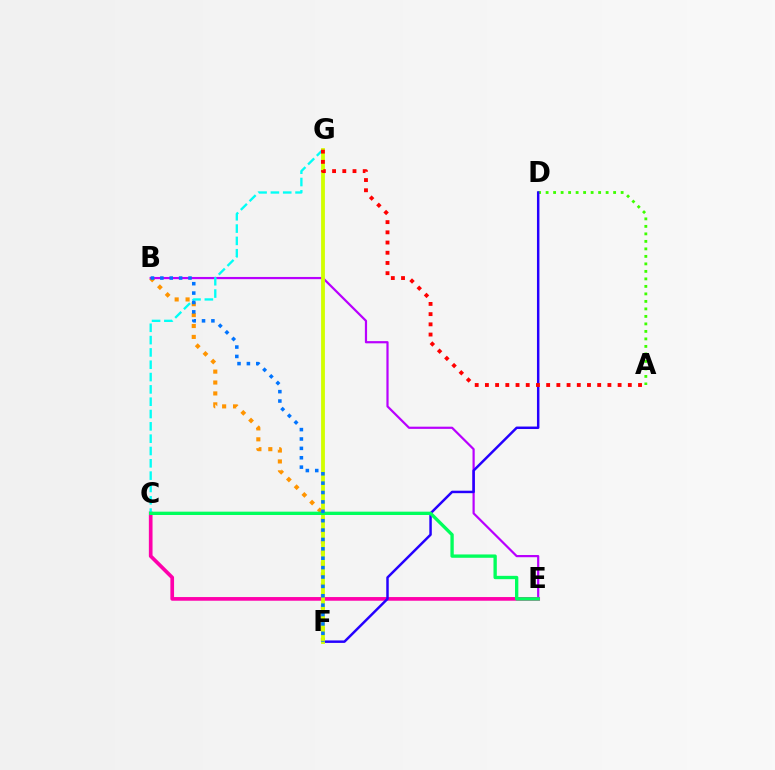{('B', 'F'): [{'color': '#ff9400', 'line_style': 'dotted', 'thickness': 2.96}, {'color': '#0074ff', 'line_style': 'dotted', 'thickness': 2.55}], ('C', 'E'): [{'color': '#ff00ac', 'line_style': 'solid', 'thickness': 2.65}, {'color': '#00ff5c', 'line_style': 'solid', 'thickness': 2.4}], ('B', 'E'): [{'color': '#b900ff', 'line_style': 'solid', 'thickness': 1.59}], ('A', 'D'): [{'color': '#3dff00', 'line_style': 'dotted', 'thickness': 2.04}], ('C', 'G'): [{'color': '#00fff6', 'line_style': 'dashed', 'thickness': 1.67}], ('D', 'F'): [{'color': '#2500ff', 'line_style': 'solid', 'thickness': 1.78}], ('F', 'G'): [{'color': '#d1ff00', 'line_style': 'solid', 'thickness': 2.74}], ('A', 'G'): [{'color': '#ff0000', 'line_style': 'dotted', 'thickness': 2.77}]}